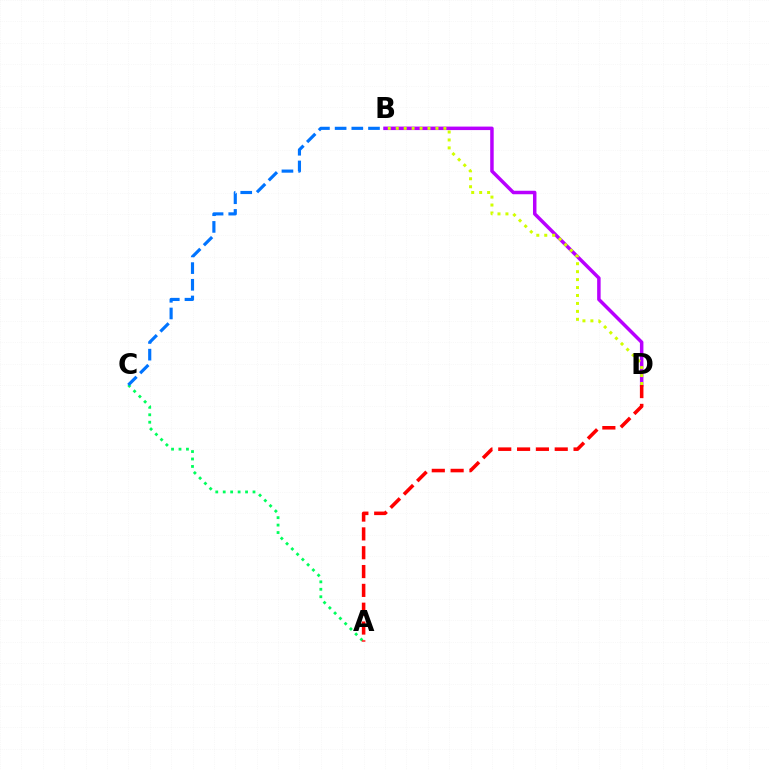{('B', 'D'): [{'color': '#b900ff', 'line_style': 'solid', 'thickness': 2.51}, {'color': '#d1ff00', 'line_style': 'dotted', 'thickness': 2.16}], ('A', 'C'): [{'color': '#00ff5c', 'line_style': 'dotted', 'thickness': 2.02}], ('B', 'C'): [{'color': '#0074ff', 'line_style': 'dashed', 'thickness': 2.27}], ('A', 'D'): [{'color': '#ff0000', 'line_style': 'dashed', 'thickness': 2.56}]}